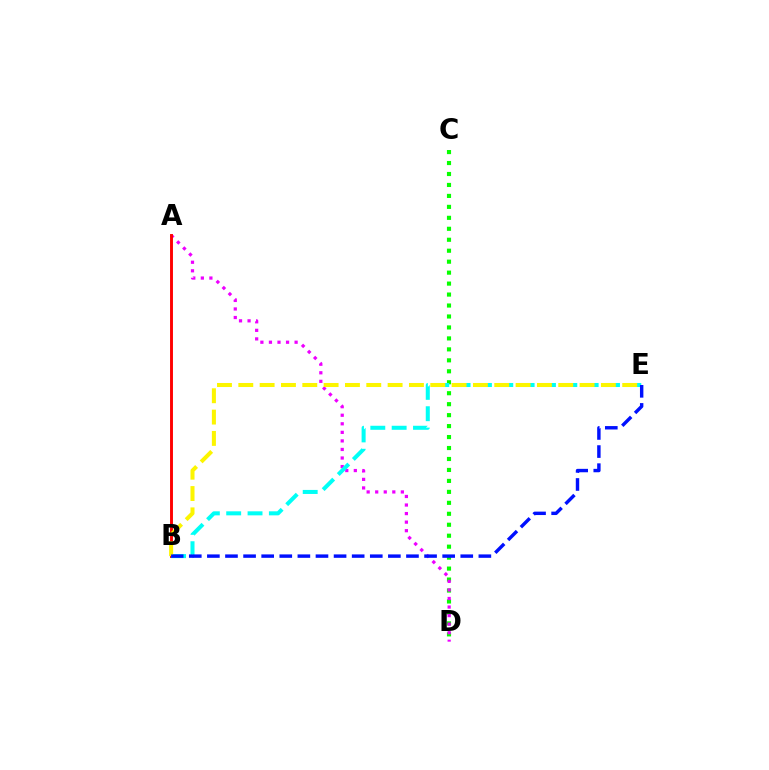{('C', 'D'): [{'color': '#08ff00', 'line_style': 'dotted', 'thickness': 2.98}], ('A', 'D'): [{'color': '#ee00ff', 'line_style': 'dotted', 'thickness': 2.32}], ('A', 'B'): [{'color': '#ff0000', 'line_style': 'solid', 'thickness': 2.1}], ('B', 'E'): [{'color': '#00fff6', 'line_style': 'dashed', 'thickness': 2.9}, {'color': '#fcf500', 'line_style': 'dashed', 'thickness': 2.9}, {'color': '#0010ff', 'line_style': 'dashed', 'thickness': 2.46}]}